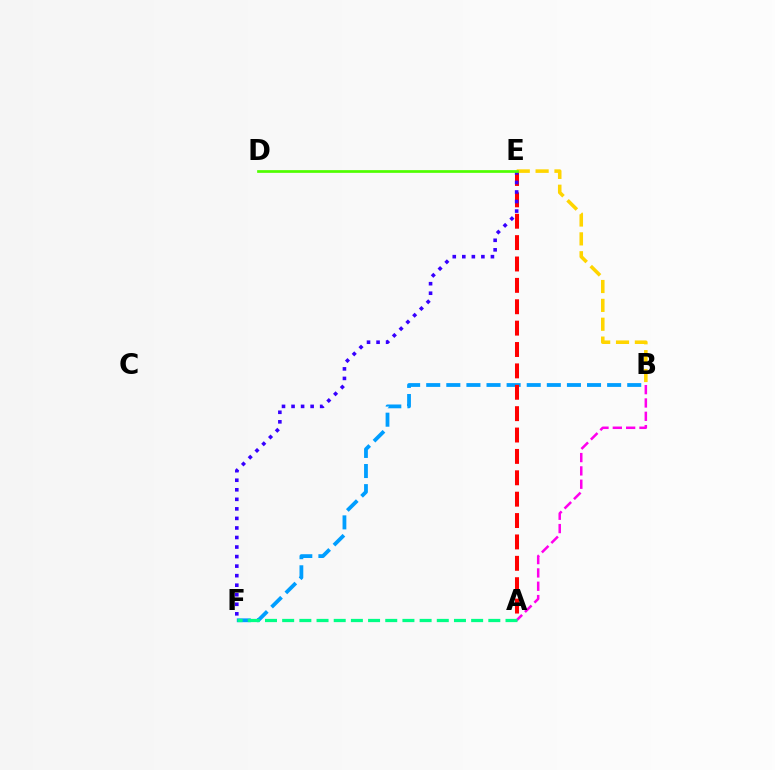{('A', 'B'): [{'color': '#ff00ed', 'line_style': 'dashed', 'thickness': 1.81}], ('B', 'F'): [{'color': '#009eff', 'line_style': 'dashed', 'thickness': 2.73}], ('A', 'E'): [{'color': '#ff0000', 'line_style': 'dashed', 'thickness': 2.9}], ('A', 'F'): [{'color': '#00ff86', 'line_style': 'dashed', 'thickness': 2.33}], ('B', 'E'): [{'color': '#ffd500', 'line_style': 'dashed', 'thickness': 2.56}], ('E', 'F'): [{'color': '#3700ff', 'line_style': 'dotted', 'thickness': 2.59}], ('D', 'E'): [{'color': '#4fff00', 'line_style': 'solid', 'thickness': 1.95}]}